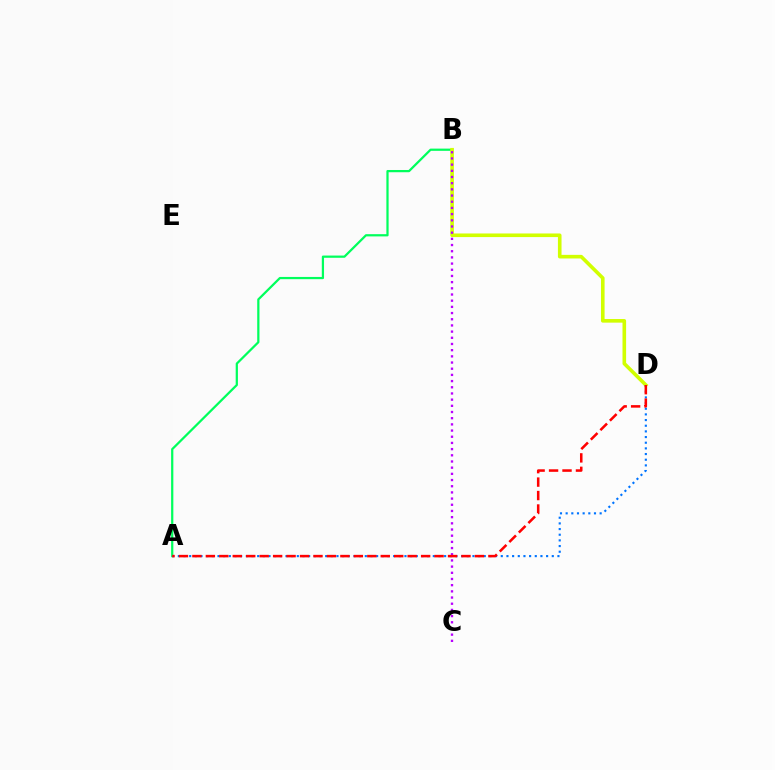{('A', 'B'): [{'color': '#00ff5c', 'line_style': 'solid', 'thickness': 1.61}], ('B', 'D'): [{'color': '#d1ff00', 'line_style': 'solid', 'thickness': 2.6}], ('B', 'C'): [{'color': '#b900ff', 'line_style': 'dotted', 'thickness': 1.68}], ('A', 'D'): [{'color': '#0074ff', 'line_style': 'dotted', 'thickness': 1.54}, {'color': '#ff0000', 'line_style': 'dashed', 'thickness': 1.83}]}